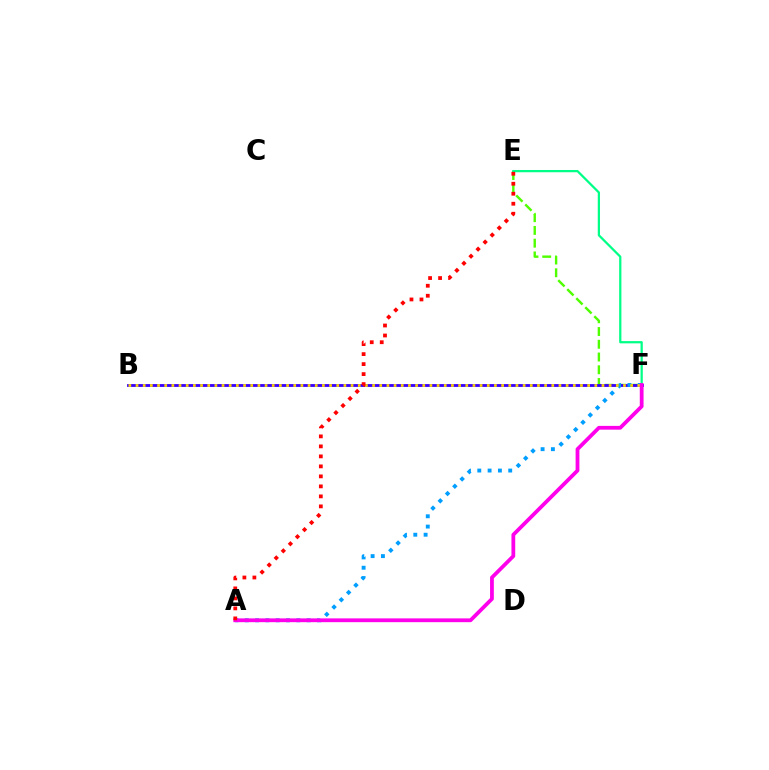{('E', 'F'): [{'color': '#4fff00', 'line_style': 'dashed', 'thickness': 1.73}, {'color': '#00ff86', 'line_style': 'solid', 'thickness': 1.61}], ('B', 'F'): [{'color': '#3700ff', 'line_style': 'solid', 'thickness': 2.04}, {'color': '#ffd500', 'line_style': 'dotted', 'thickness': 1.95}], ('A', 'F'): [{'color': '#009eff', 'line_style': 'dotted', 'thickness': 2.8}, {'color': '#ff00ed', 'line_style': 'solid', 'thickness': 2.72}], ('A', 'E'): [{'color': '#ff0000', 'line_style': 'dotted', 'thickness': 2.72}]}